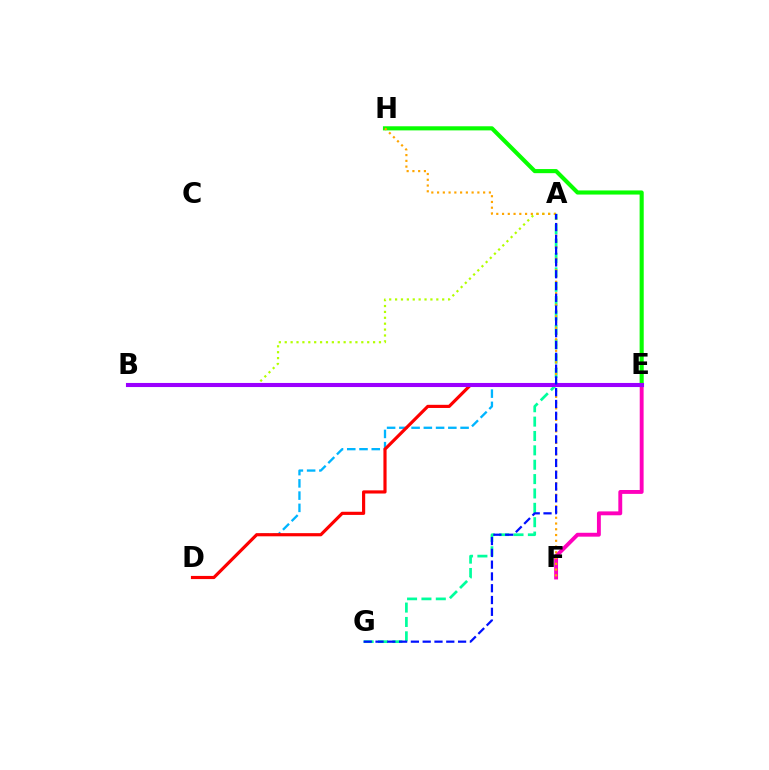{('D', 'E'): [{'color': '#00b5ff', 'line_style': 'dashed', 'thickness': 1.66}, {'color': '#ff0000', 'line_style': 'solid', 'thickness': 2.28}], ('E', 'H'): [{'color': '#08ff00', 'line_style': 'solid', 'thickness': 2.96}], ('A', 'B'): [{'color': '#b3ff00', 'line_style': 'dotted', 'thickness': 1.6}], ('E', 'F'): [{'color': '#ff00bd', 'line_style': 'solid', 'thickness': 2.8}], ('A', 'G'): [{'color': '#00ff9d', 'line_style': 'dashed', 'thickness': 1.95}, {'color': '#0010ff', 'line_style': 'dashed', 'thickness': 1.6}], ('F', 'H'): [{'color': '#ffa500', 'line_style': 'dotted', 'thickness': 1.56}], ('B', 'E'): [{'color': '#9b00ff', 'line_style': 'solid', 'thickness': 2.94}]}